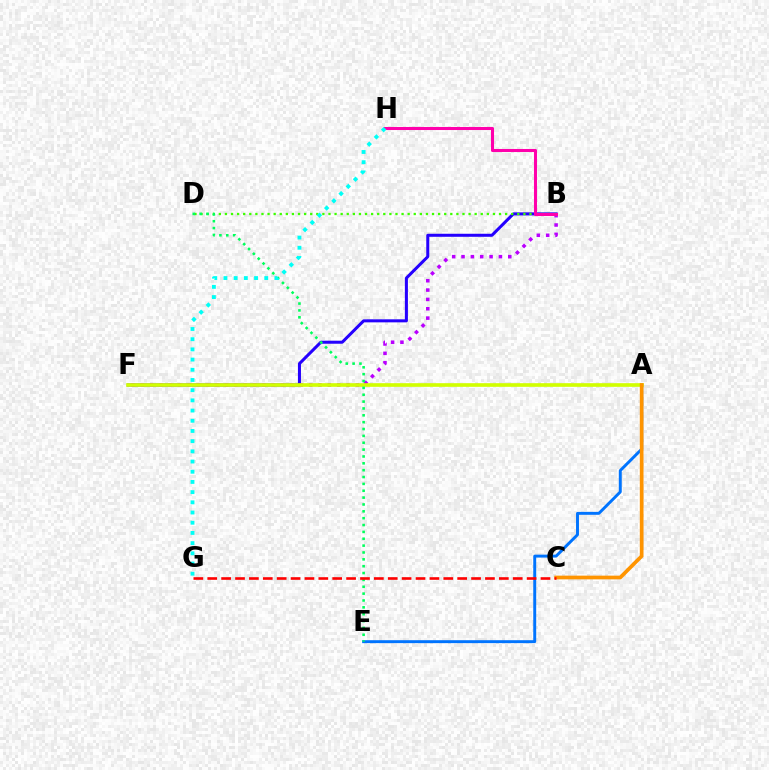{('B', 'F'): [{'color': '#2500ff', 'line_style': 'solid', 'thickness': 2.18}, {'color': '#b900ff', 'line_style': 'dotted', 'thickness': 2.54}], ('B', 'D'): [{'color': '#3dff00', 'line_style': 'dotted', 'thickness': 1.65}], ('A', 'E'): [{'color': '#0074ff', 'line_style': 'solid', 'thickness': 2.12}], ('A', 'F'): [{'color': '#d1ff00', 'line_style': 'solid', 'thickness': 2.63}], ('B', 'H'): [{'color': '#ff00ac', 'line_style': 'solid', 'thickness': 2.2}], ('A', 'C'): [{'color': '#ff9400', 'line_style': 'solid', 'thickness': 2.67}], ('D', 'E'): [{'color': '#00ff5c', 'line_style': 'dotted', 'thickness': 1.86}], ('C', 'G'): [{'color': '#ff0000', 'line_style': 'dashed', 'thickness': 1.89}], ('G', 'H'): [{'color': '#00fff6', 'line_style': 'dotted', 'thickness': 2.77}]}